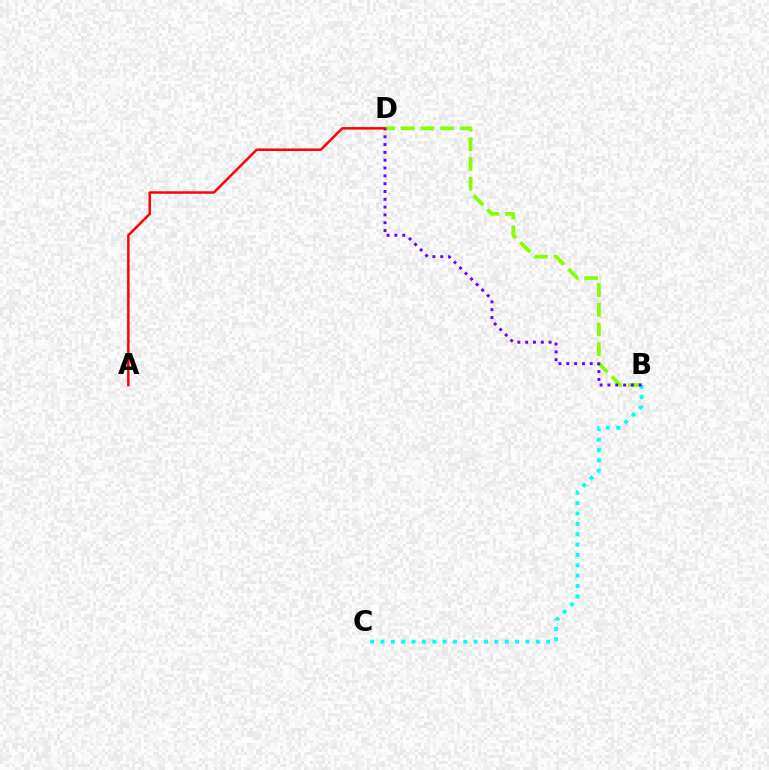{('B', 'D'): [{'color': '#84ff00', 'line_style': 'dashed', 'thickness': 2.68}, {'color': '#7200ff', 'line_style': 'dotted', 'thickness': 2.12}], ('B', 'C'): [{'color': '#00fff6', 'line_style': 'dotted', 'thickness': 2.81}], ('A', 'D'): [{'color': '#ff0000', 'line_style': 'solid', 'thickness': 1.77}]}